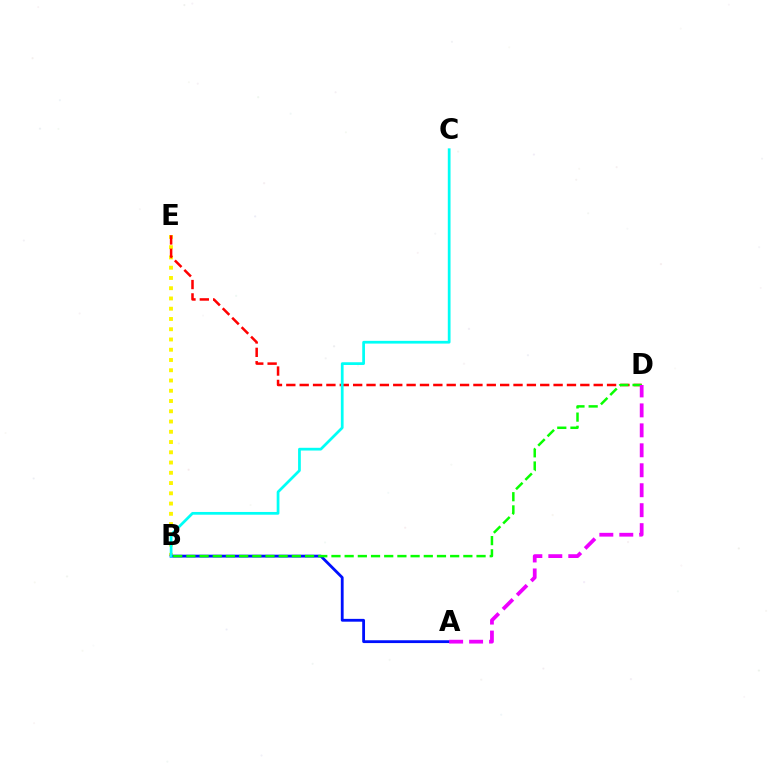{('B', 'E'): [{'color': '#fcf500', 'line_style': 'dotted', 'thickness': 2.79}], ('D', 'E'): [{'color': '#ff0000', 'line_style': 'dashed', 'thickness': 1.82}], ('A', 'B'): [{'color': '#0010ff', 'line_style': 'solid', 'thickness': 2.03}], ('B', 'C'): [{'color': '#00fff6', 'line_style': 'solid', 'thickness': 1.97}], ('B', 'D'): [{'color': '#08ff00', 'line_style': 'dashed', 'thickness': 1.79}], ('A', 'D'): [{'color': '#ee00ff', 'line_style': 'dashed', 'thickness': 2.71}]}